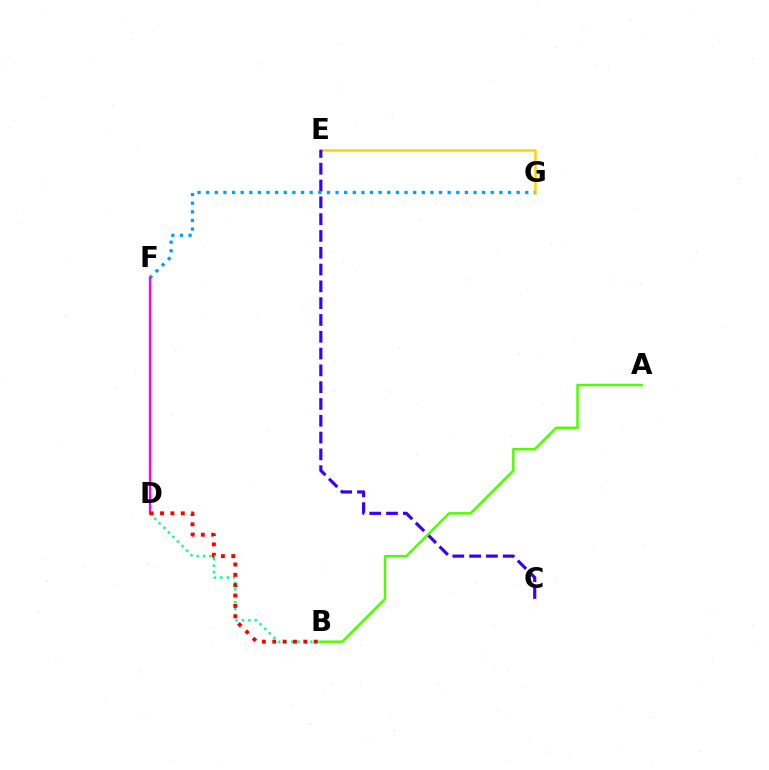{('B', 'D'): [{'color': '#00ff86', 'line_style': 'dotted', 'thickness': 1.75}, {'color': '#ff0000', 'line_style': 'dotted', 'thickness': 2.82}], ('E', 'G'): [{'color': '#ffd500', 'line_style': 'solid', 'thickness': 1.83}], ('C', 'E'): [{'color': '#3700ff', 'line_style': 'dashed', 'thickness': 2.28}], ('F', 'G'): [{'color': '#009eff', 'line_style': 'dotted', 'thickness': 2.34}], ('D', 'F'): [{'color': '#ff00ed', 'line_style': 'solid', 'thickness': 1.67}], ('A', 'B'): [{'color': '#4fff00', 'line_style': 'solid', 'thickness': 1.79}]}